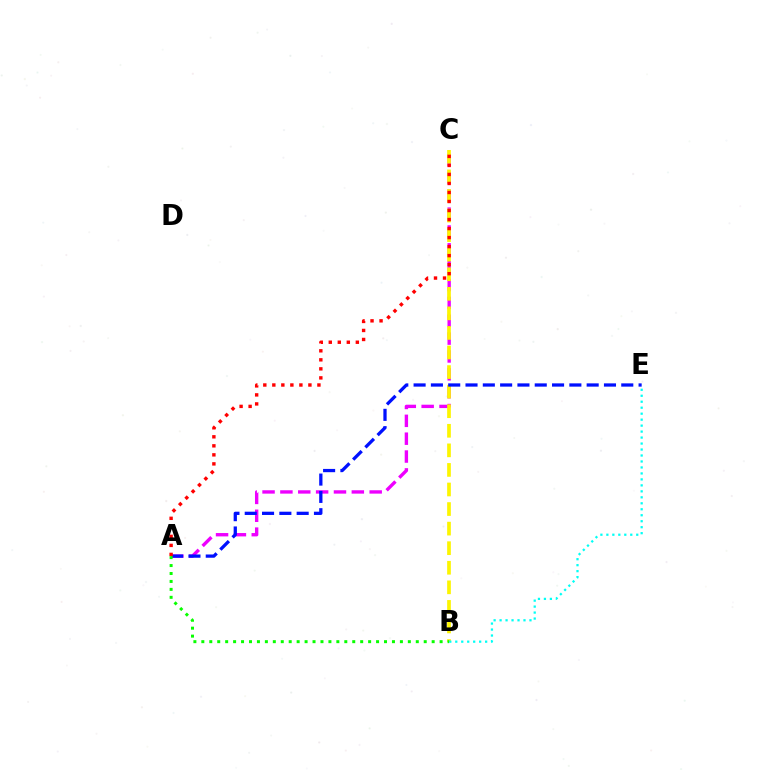{('A', 'C'): [{'color': '#ee00ff', 'line_style': 'dashed', 'thickness': 2.43}, {'color': '#ff0000', 'line_style': 'dotted', 'thickness': 2.45}], ('B', 'C'): [{'color': '#fcf500', 'line_style': 'dashed', 'thickness': 2.66}], ('A', 'E'): [{'color': '#0010ff', 'line_style': 'dashed', 'thickness': 2.35}], ('A', 'B'): [{'color': '#08ff00', 'line_style': 'dotted', 'thickness': 2.16}], ('B', 'E'): [{'color': '#00fff6', 'line_style': 'dotted', 'thickness': 1.62}]}